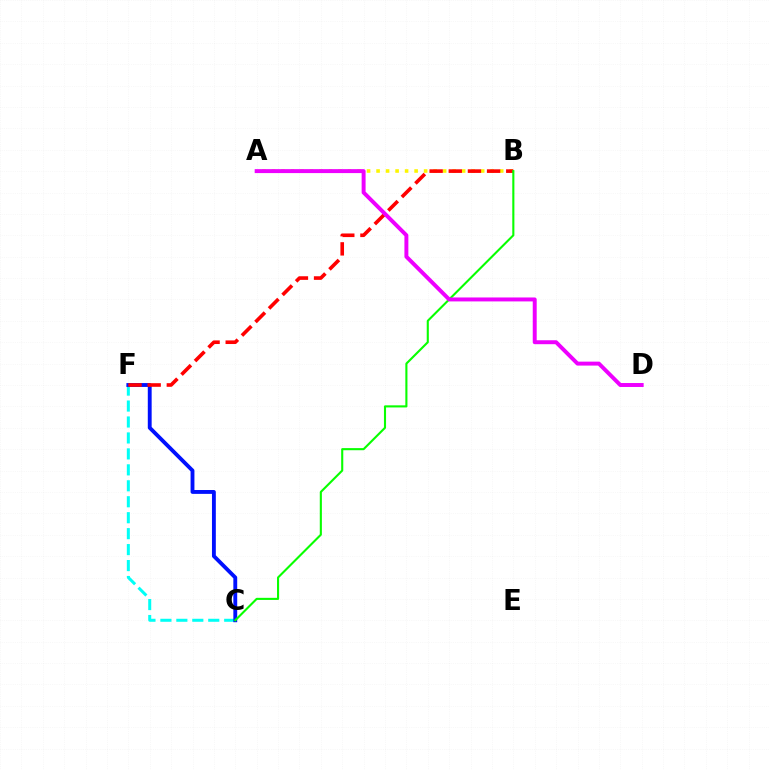{('C', 'F'): [{'color': '#00fff6', 'line_style': 'dashed', 'thickness': 2.17}, {'color': '#0010ff', 'line_style': 'solid', 'thickness': 2.78}], ('A', 'B'): [{'color': '#fcf500', 'line_style': 'dotted', 'thickness': 2.58}], ('B', 'F'): [{'color': '#ff0000', 'line_style': 'dashed', 'thickness': 2.6}], ('B', 'C'): [{'color': '#08ff00', 'line_style': 'solid', 'thickness': 1.52}], ('A', 'D'): [{'color': '#ee00ff', 'line_style': 'solid', 'thickness': 2.84}]}